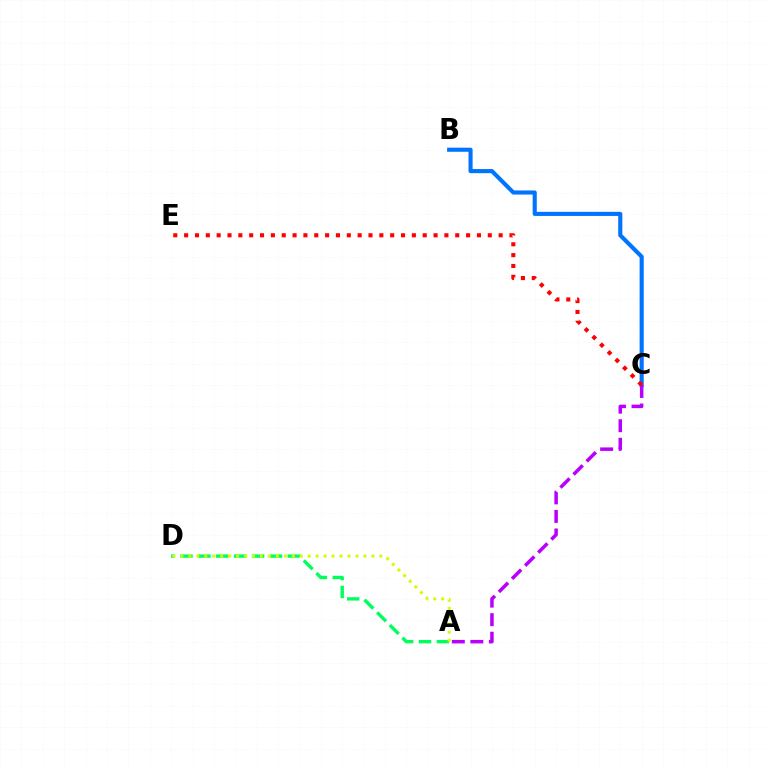{('B', 'C'): [{'color': '#0074ff', 'line_style': 'solid', 'thickness': 2.96}], ('A', 'C'): [{'color': '#b900ff', 'line_style': 'dashed', 'thickness': 2.52}], ('A', 'D'): [{'color': '#00ff5c', 'line_style': 'dashed', 'thickness': 2.43}, {'color': '#d1ff00', 'line_style': 'dotted', 'thickness': 2.16}], ('C', 'E'): [{'color': '#ff0000', 'line_style': 'dotted', 'thickness': 2.95}]}